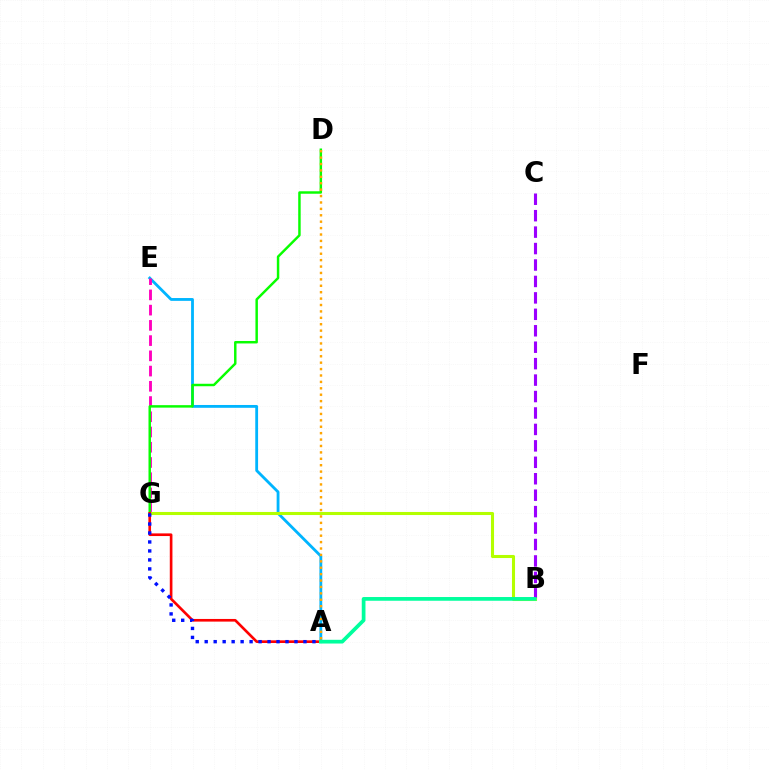{('A', 'E'): [{'color': '#00b5ff', 'line_style': 'solid', 'thickness': 2.03}], ('B', 'C'): [{'color': '#9b00ff', 'line_style': 'dashed', 'thickness': 2.23}], ('E', 'G'): [{'color': '#ff00bd', 'line_style': 'dashed', 'thickness': 2.07}], ('D', 'G'): [{'color': '#08ff00', 'line_style': 'solid', 'thickness': 1.77}], ('B', 'G'): [{'color': '#b3ff00', 'line_style': 'solid', 'thickness': 2.21}], ('A', 'G'): [{'color': '#ff0000', 'line_style': 'solid', 'thickness': 1.91}, {'color': '#0010ff', 'line_style': 'dotted', 'thickness': 2.44}], ('A', 'B'): [{'color': '#00ff9d', 'line_style': 'solid', 'thickness': 2.68}], ('A', 'D'): [{'color': '#ffa500', 'line_style': 'dotted', 'thickness': 1.74}]}